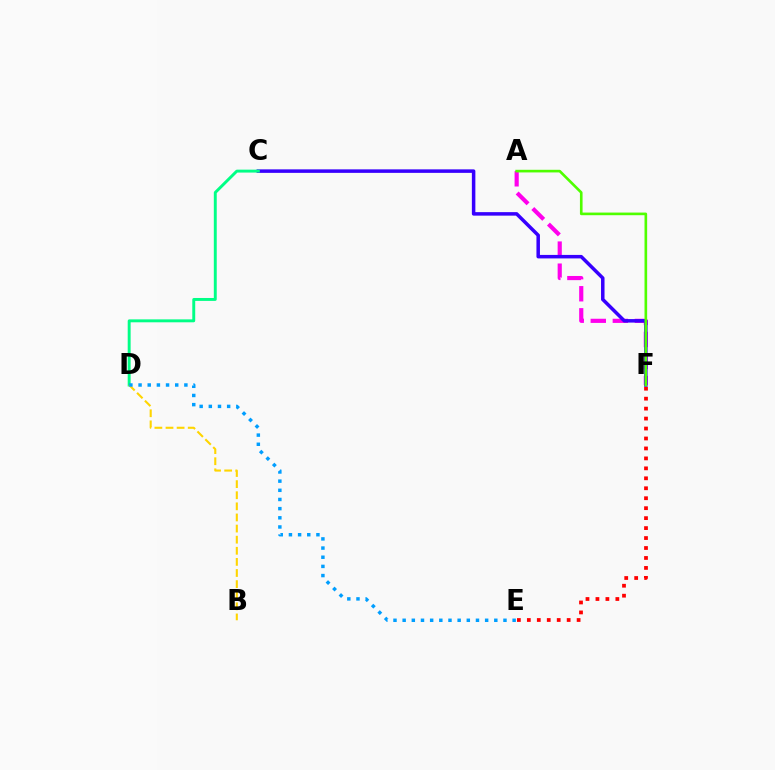{('E', 'F'): [{'color': '#ff0000', 'line_style': 'dotted', 'thickness': 2.7}], ('A', 'F'): [{'color': '#ff00ed', 'line_style': 'dashed', 'thickness': 3.0}, {'color': '#4fff00', 'line_style': 'solid', 'thickness': 1.9}], ('C', 'F'): [{'color': '#3700ff', 'line_style': 'solid', 'thickness': 2.52}], ('C', 'D'): [{'color': '#00ff86', 'line_style': 'solid', 'thickness': 2.11}], ('B', 'D'): [{'color': '#ffd500', 'line_style': 'dashed', 'thickness': 1.51}], ('D', 'E'): [{'color': '#009eff', 'line_style': 'dotted', 'thickness': 2.49}]}